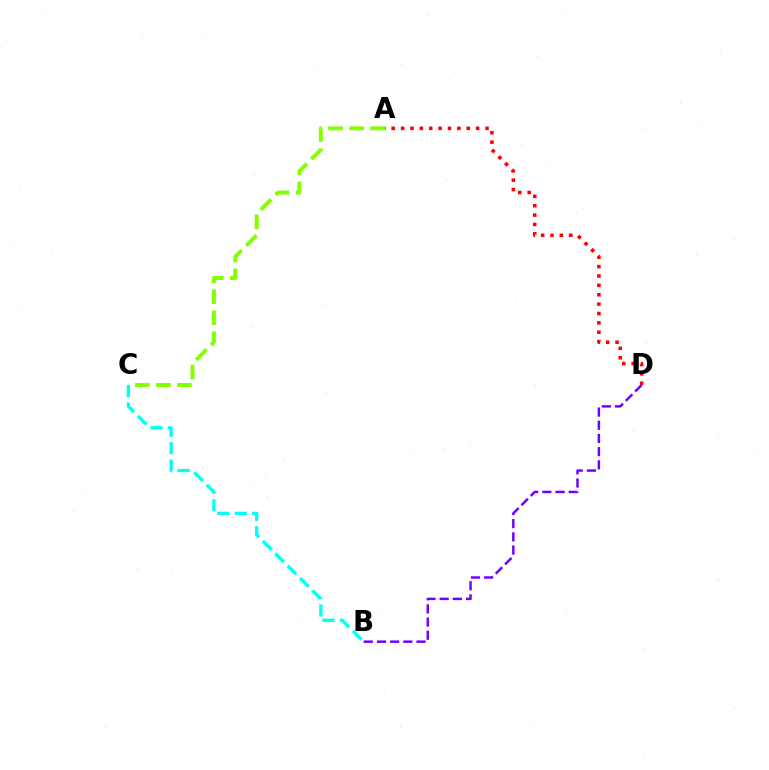{('A', 'D'): [{'color': '#ff0000', 'line_style': 'dotted', 'thickness': 2.55}], ('A', 'C'): [{'color': '#84ff00', 'line_style': 'dashed', 'thickness': 2.86}], ('B', 'C'): [{'color': '#00fff6', 'line_style': 'dashed', 'thickness': 2.37}], ('B', 'D'): [{'color': '#7200ff', 'line_style': 'dashed', 'thickness': 1.79}]}